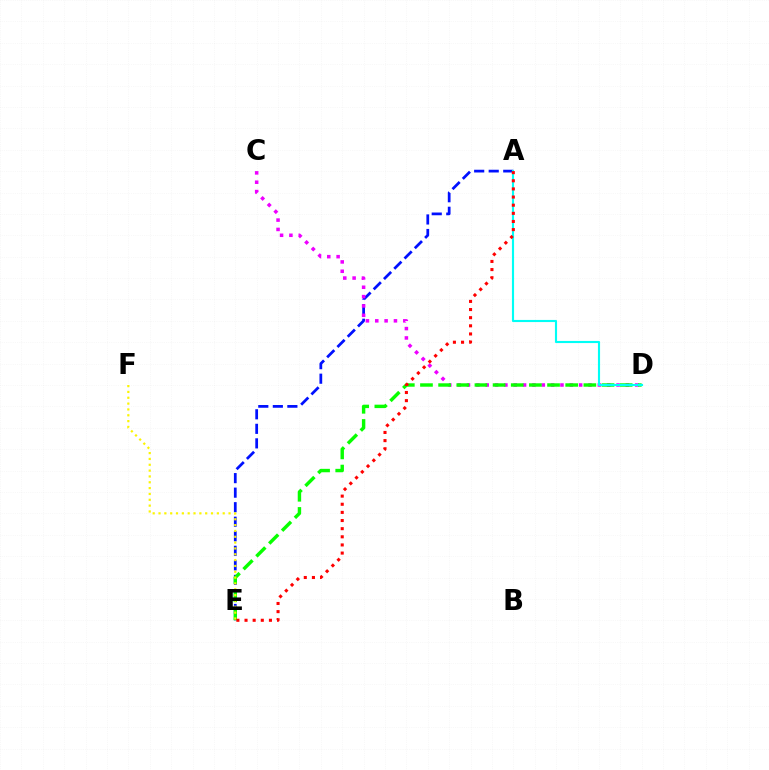{('A', 'E'): [{'color': '#0010ff', 'line_style': 'dashed', 'thickness': 1.97}, {'color': '#ff0000', 'line_style': 'dotted', 'thickness': 2.21}], ('C', 'D'): [{'color': '#ee00ff', 'line_style': 'dotted', 'thickness': 2.54}], ('D', 'E'): [{'color': '#08ff00', 'line_style': 'dashed', 'thickness': 2.47}], ('A', 'D'): [{'color': '#00fff6', 'line_style': 'solid', 'thickness': 1.54}], ('E', 'F'): [{'color': '#fcf500', 'line_style': 'dotted', 'thickness': 1.59}]}